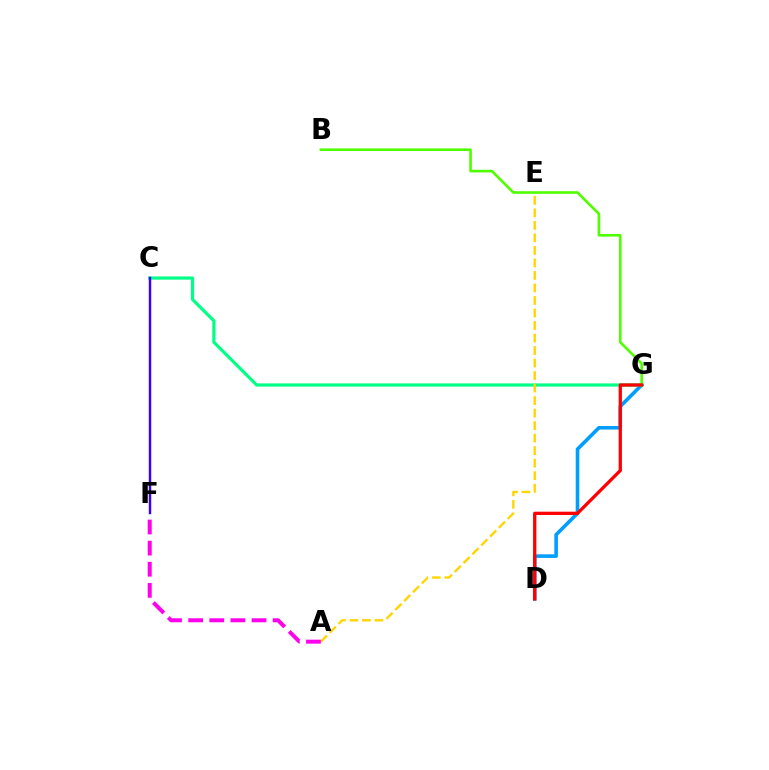{('D', 'G'): [{'color': '#009eff', 'line_style': 'solid', 'thickness': 2.59}, {'color': '#ff0000', 'line_style': 'solid', 'thickness': 2.36}], ('C', 'G'): [{'color': '#00ff86', 'line_style': 'solid', 'thickness': 2.3}], ('B', 'G'): [{'color': '#4fff00', 'line_style': 'solid', 'thickness': 1.88}], ('C', 'F'): [{'color': '#3700ff', 'line_style': 'solid', 'thickness': 1.76}], ('A', 'E'): [{'color': '#ffd500', 'line_style': 'dashed', 'thickness': 1.7}], ('A', 'F'): [{'color': '#ff00ed', 'line_style': 'dashed', 'thickness': 2.87}]}